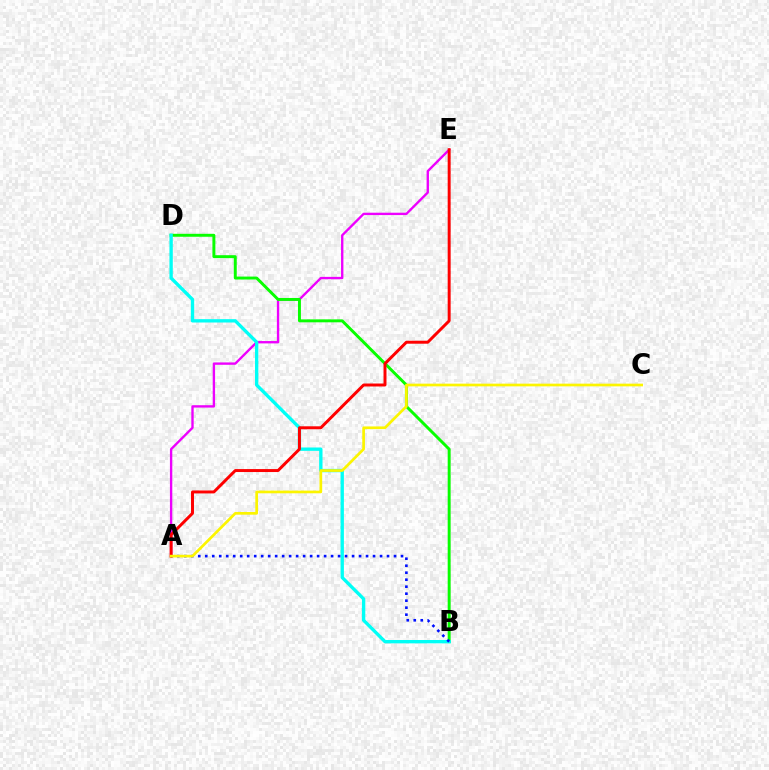{('A', 'E'): [{'color': '#ee00ff', 'line_style': 'solid', 'thickness': 1.7}, {'color': '#ff0000', 'line_style': 'solid', 'thickness': 2.14}], ('B', 'D'): [{'color': '#08ff00', 'line_style': 'solid', 'thickness': 2.12}, {'color': '#00fff6', 'line_style': 'solid', 'thickness': 2.41}], ('A', 'B'): [{'color': '#0010ff', 'line_style': 'dotted', 'thickness': 1.9}], ('A', 'C'): [{'color': '#fcf500', 'line_style': 'solid', 'thickness': 1.94}]}